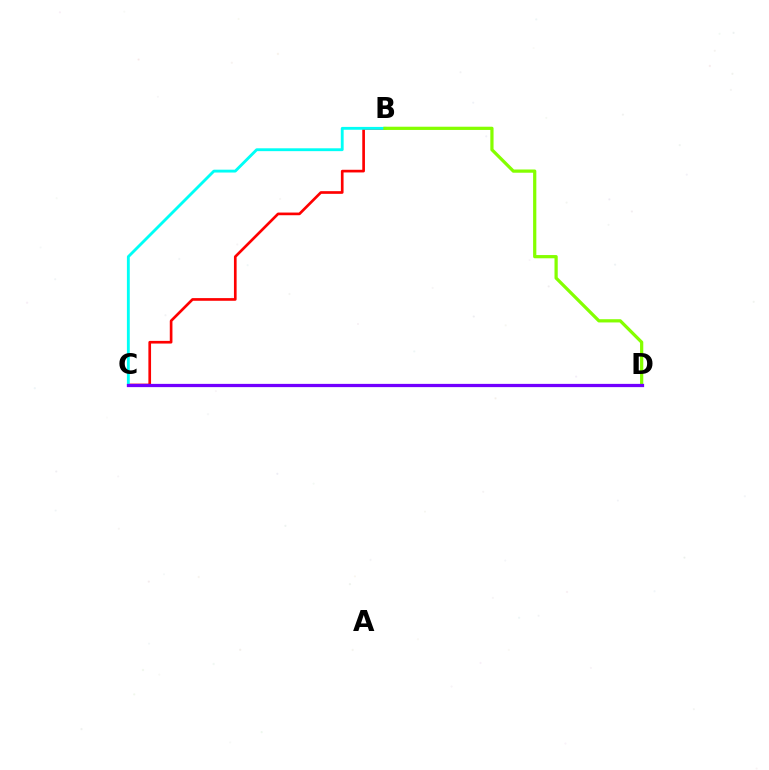{('B', 'C'): [{'color': '#ff0000', 'line_style': 'solid', 'thickness': 1.92}, {'color': '#00fff6', 'line_style': 'solid', 'thickness': 2.06}], ('B', 'D'): [{'color': '#84ff00', 'line_style': 'solid', 'thickness': 2.33}], ('C', 'D'): [{'color': '#7200ff', 'line_style': 'solid', 'thickness': 2.34}]}